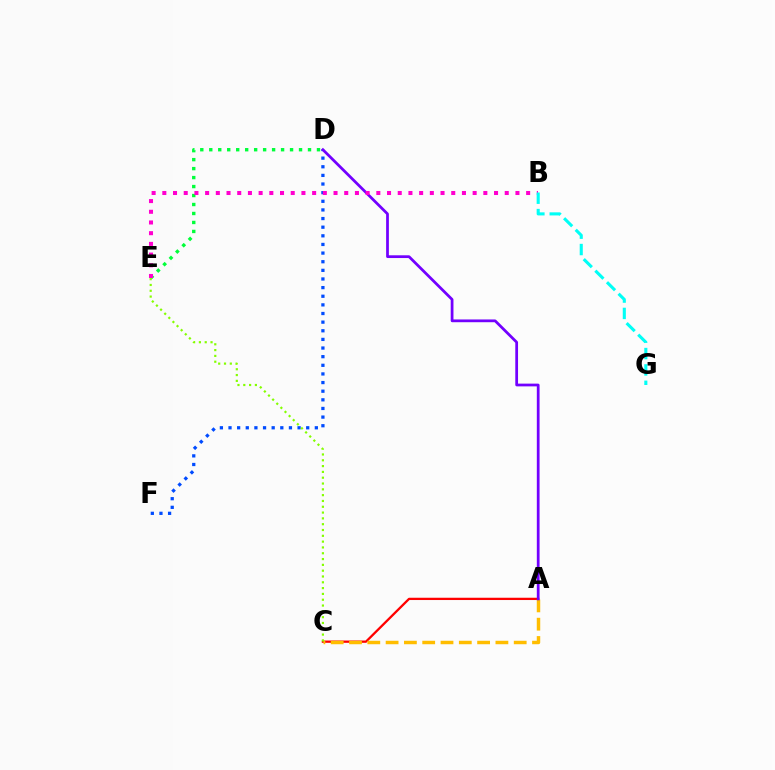{('D', 'F'): [{'color': '#004bff', 'line_style': 'dotted', 'thickness': 2.35}], ('A', 'C'): [{'color': '#ff0000', 'line_style': 'solid', 'thickness': 1.64}, {'color': '#ffbd00', 'line_style': 'dashed', 'thickness': 2.49}], ('D', 'E'): [{'color': '#00ff39', 'line_style': 'dotted', 'thickness': 2.44}], ('A', 'D'): [{'color': '#7200ff', 'line_style': 'solid', 'thickness': 1.98}], ('B', 'E'): [{'color': '#ff00cf', 'line_style': 'dotted', 'thickness': 2.91}], ('B', 'G'): [{'color': '#00fff6', 'line_style': 'dashed', 'thickness': 2.22}], ('C', 'E'): [{'color': '#84ff00', 'line_style': 'dotted', 'thickness': 1.58}]}